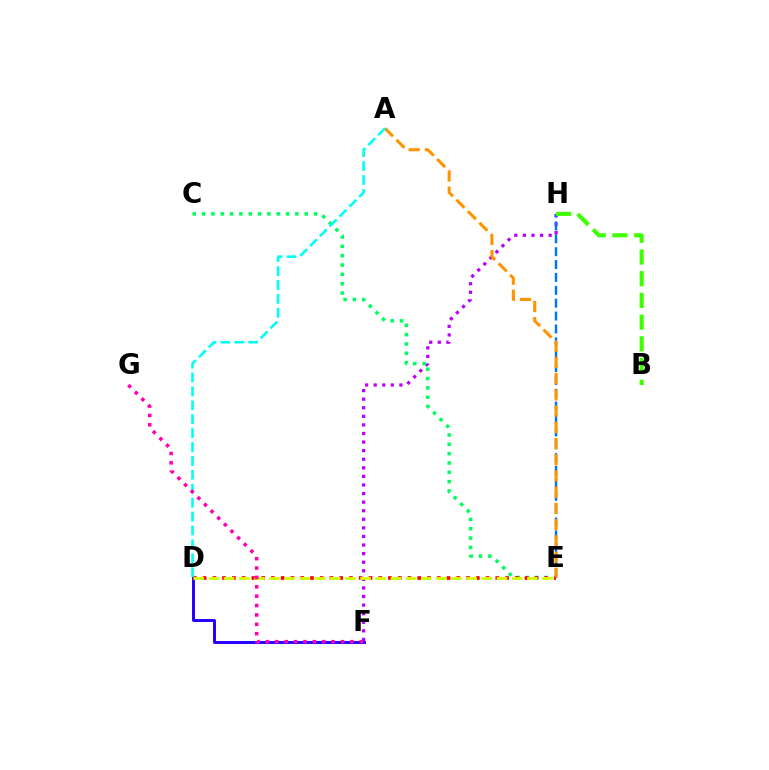{('D', 'F'): [{'color': '#2500ff', 'line_style': 'solid', 'thickness': 2.11}], ('F', 'H'): [{'color': '#b900ff', 'line_style': 'dotted', 'thickness': 2.33}], ('C', 'E'): [{'color': '#00ff5c', 'line_style': 'dotted', 'thickness': 2.53}], ('E', 'H'): [{'color': '#0074ff', 'line_style': 'dashed', 'thickness': 1.75}], ('B', 'H'): [{'color': '#3dff00', 'line_style': 'dashed', 'thickness': 2.95}], ('D', 'E'): [{'color': '#ff0000', 'line_style': 'dotted', 'thickness': 2.65}, {'color': '#d1ff00', 'line_style': 'dashed', 'thickness': 2.06}], ('A', 'E'): [{'color': '#ff9400', 'line_style': 'dashed', 'thickness': 2.2}], ('A', 'D'): [{'color': '#00fff6', 'line_style': 'dashed', 'thickness': 1.89}], ('F', 'G'): [{'color': '#ff00ac', 'line_style': 'dotted', 'thickness': 2.55}]}